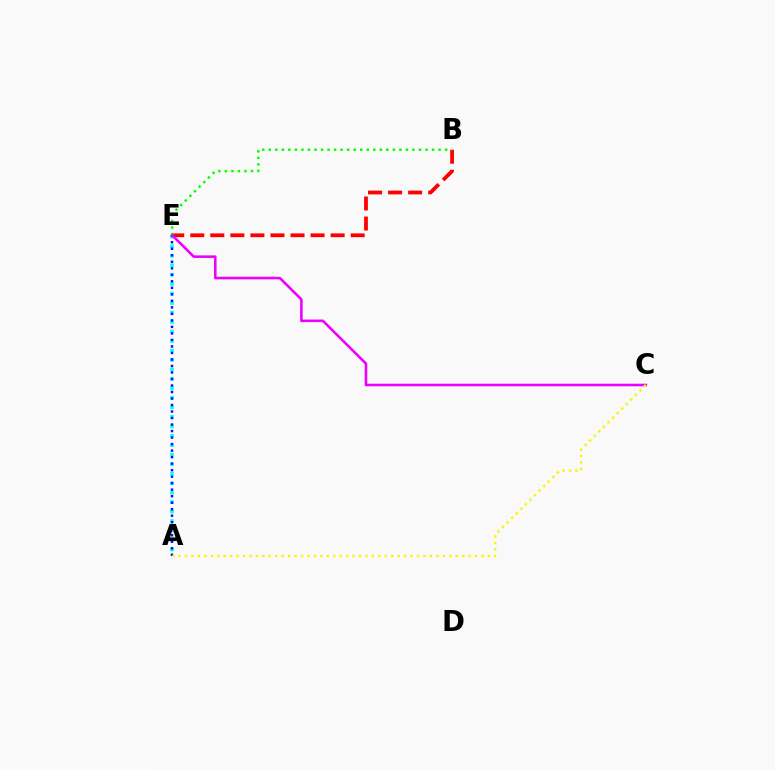{('A', 'E'): [{'color': '#00fff6', 'line_style': 'dotted', 'thickness': 2.57}, {'color': '#0010ff', 'line_style': 'dotted', 'thickness': 1.77}], ('B', 'E'): [{'color': '#ff0000', 'line_style': 'dashed', 'thickness': 2.72}, {'color': '#08ff00', 'line_style': 'dotted', 'thickness': 1.77}], ('C', 'E'): [{'color': '#ee00ff', 'line_style': 'solid', 'thickness': 1.87}], ('A', 'C'): [{'color': '#fcf500', 'line_style': 'dotted', 'thickness': 1.75}]}